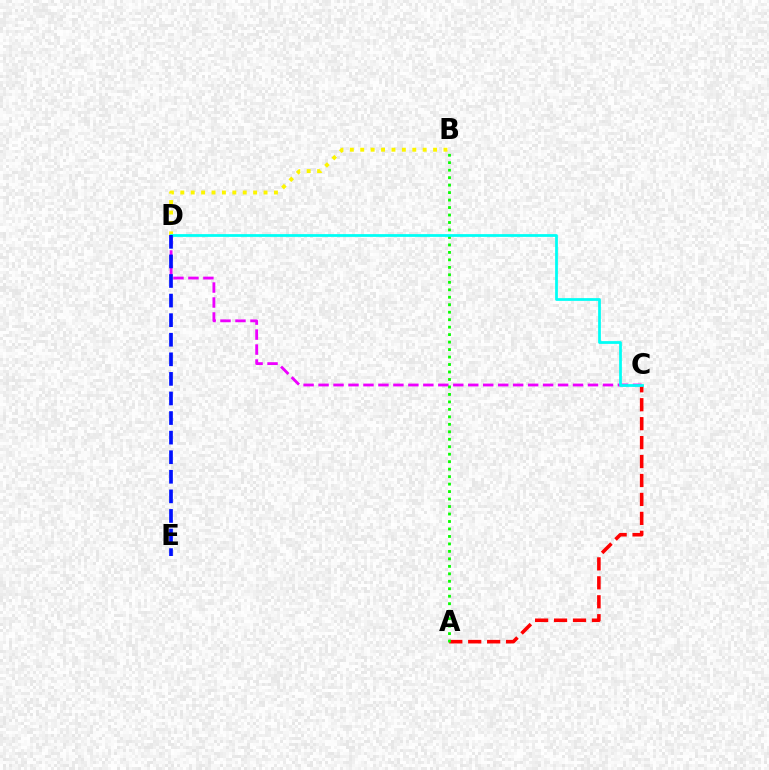{('A', 'C'): [{'color': '#ff0000', 'line_style': 'dashed', 'thickness': 2.57}], ('C', 'D'): [{'color': '#ee00ff', 'line_style': 'dashed', 'thickness': 2.03}, {'color': '#00fff6', 'line_style': 'solid', 'thickness': 1.98}], ('A', 'B'): [{'color': '#08ff00', 'line_style': 'dotted', 'thickness': 2.03}], ('B', 'D'): [{'color': '#fcf500', 'line_style': 'dotted', 'thickness': 2.83}], ('D', 'E'): [{'color': '#0010ff', 'line_style': 'dashed', 'thickness': 2.66}]}